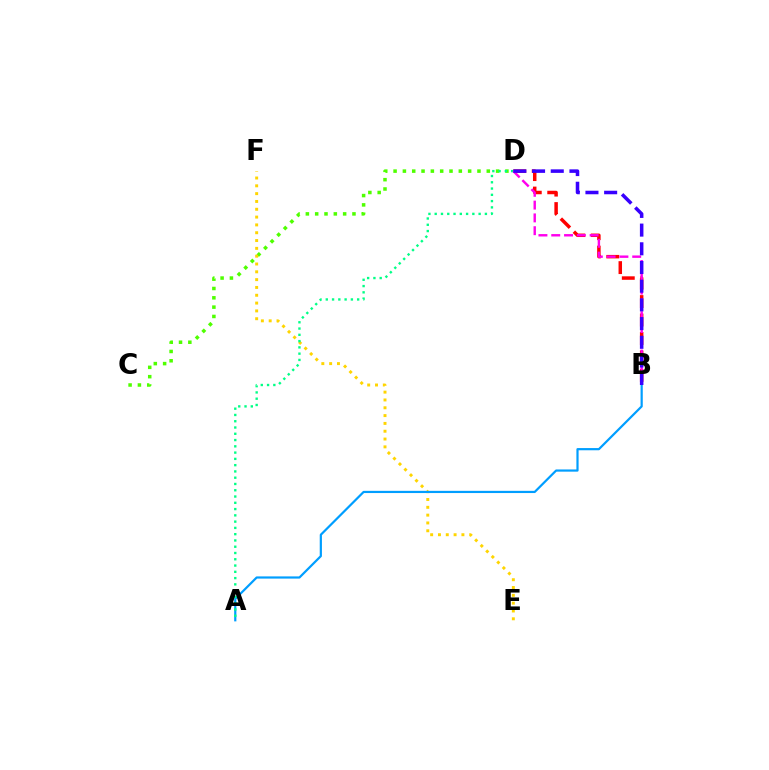{('B', 'D'): [{'color': '#ff0000', 'line_style': 'dashed', 'thickness': 2.51}, {'color': '#ff00ed', 'line_style': 'dashed', 'thickness': 1.74}, {'color': '#3700ff', 'line_style': 'dashed', 'thickness': 2.54}], ('C', 'D'): [{'color': '#4fff00', 'line_style': 'dotted', 'thickness': 2.53}], ('E', 'F'): [{'color': '#ffd500', 'line_style': 'dotted', 'thickness': 2.12}], ('A', 'B'): [{'color': '#009eff', 'line_style': 'solid', 'thickness': 1.59}], ('A', 'D'): [{'color': '#00ff86', 'line_style': 'dotted', 'thickness': 1.7}]}